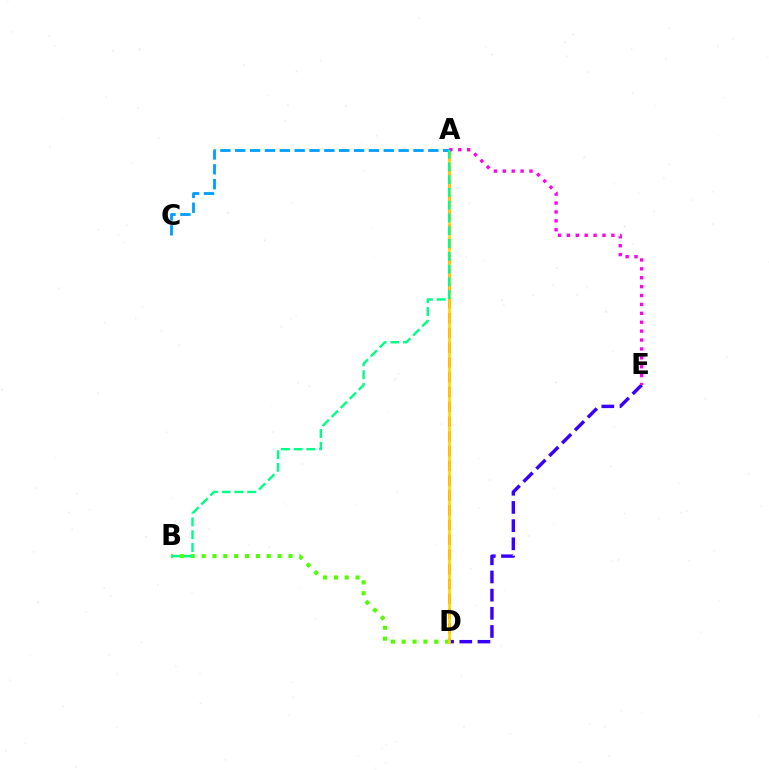{('A', 'D'): [{'color': '#ff0000', 'line_style': 'dashed', 'thickness': 2.01}, {'color': '#ffd500', 'line_style': 'solid', 'thickness': 1.94}], ('D', 'E'): [{'color': '#3700ff', 'line_style': 'dashed', 'thickness': 2.47}], ('B', 'D'): [{'color': '#4fff00', 'line_style': 'dotted', 'thickness': 2.95}], ('A', 'C'): [{'color': '#009eff', 'line_style': 'dashed', 'thickness': 2.02}], ('A', 'E'): [{'color': '#ff00ed', 'line_style': 'dotted', 'thickness': 2.42}], ('A', 'B'): [{'color': '#00ff86', 'line_style': 'dashed', 'thickness': 1.74}]}